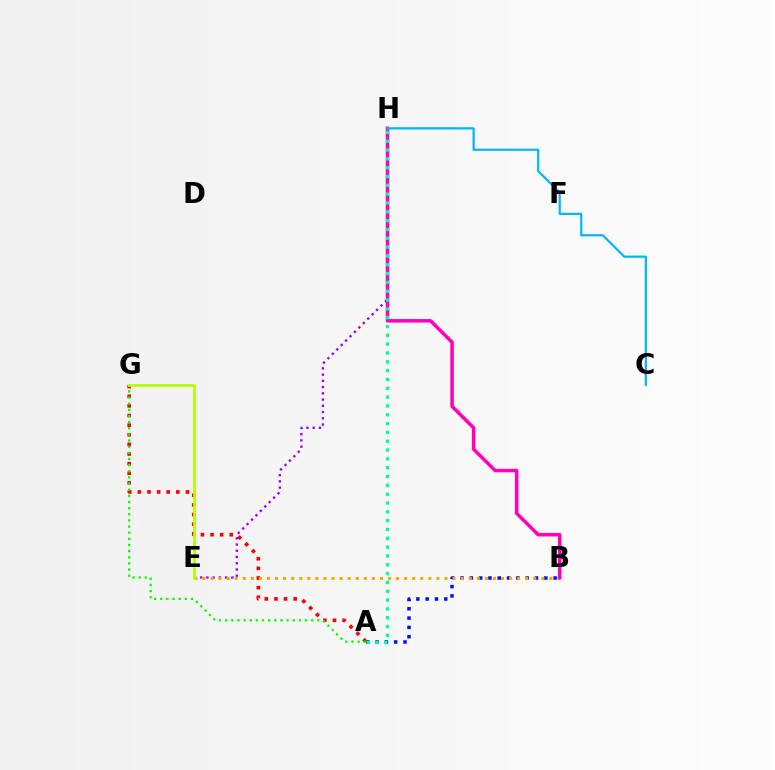{('A', 'B'): [{'color': '#0010ff', 'line_style': 'dotted', 'thickness': 2.53}], ('A', 'G'): [{'color': '#ff0000', 'line_style': 'dotted', 'thickness': 2.61}, {'color': '#08ff00', 'line_style': 'dotted', 'thickness': 1.67}], ('E', 'H'): [{'color': '#9b00ff', 'line_style': 'dotted', 'thickness': 1.69}], ('B', 'E'): [{'color': '#ffa500', 'line_style': 'dotted', 'thickness': 2.19}], ('B', 'H'): [{'color': '#ff00bd', 'line_style': 'solid', 'thickness': 2.53}], ('A', 'H'): [{'color': '#00ff9d', 'line_style': 'dotted', 'thickness': 2.4}], ('E', 'G'): [{'color': '#b3ff00', 'line_style': 'solid', 'thickness': 1.97}], ('C', 'H'): [{'color': '#00b5ff', 'line_style': 'solid', 'thickness': 1.58}]}